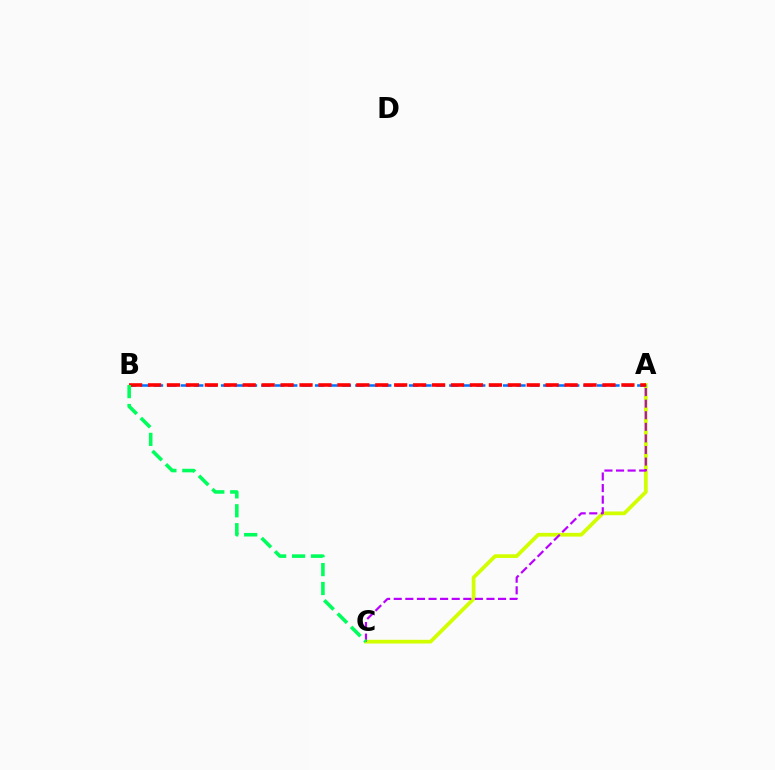{('A', 'C'): [{'color': '#d1ff00', 'line_style': 'solid', 'thickness': 2.68}, {'color': '#b900ff', 'line_style': 'dashed', 'thickness': 1.57}], ('A', 'B'): [{'color': '#0074ff', 'line_style': 'dashed', 'thickness': 1.82}, {'color': '#ff0000', 'line_style': 'dashed', 'thickness': 2.57}], ('B', 'C'): [{'color': '#00ff5c', 'line_style': 'dashed', 'thickness': 2.57}]}